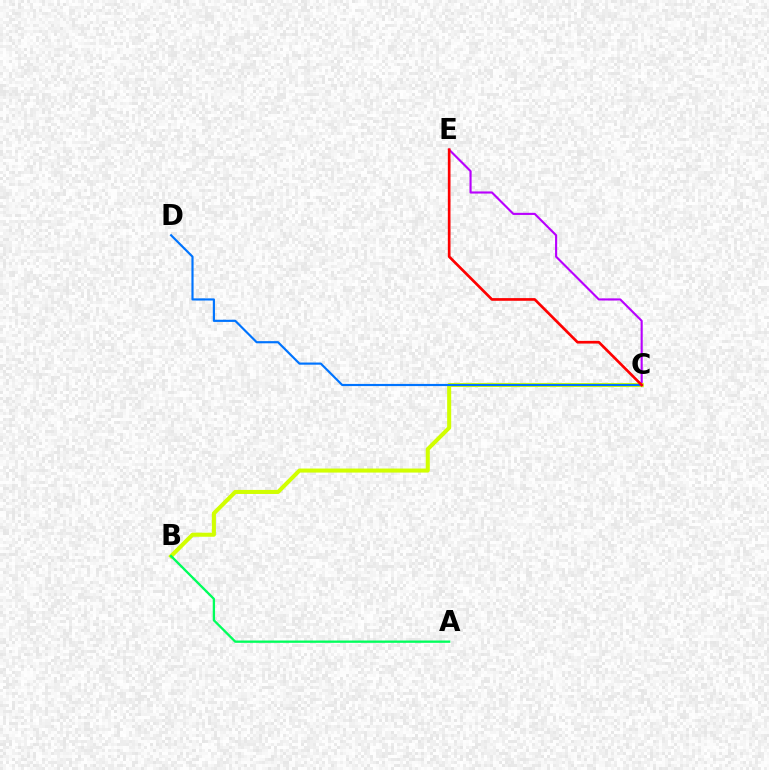{('C', 'E'): [{'color': '#b900ff', 'line_style': 'solid', 'thickness': 1.53}, {'color': '#ff0000', 'line_style': 'solid', 'thickness': 1.93}], ('B', 'C'): [{'color': '#d1ff00', 'line_style': 'solid', 'thickness': 2.91}], ('C', 'D'): [{'color': '#0074ff', 'line_style': 'solid', 'thickness': 1.56}], ('A', 'B'): [{'color': '#00ff5c', 'line_style': 'solid', 'thickness': 1.67}]}